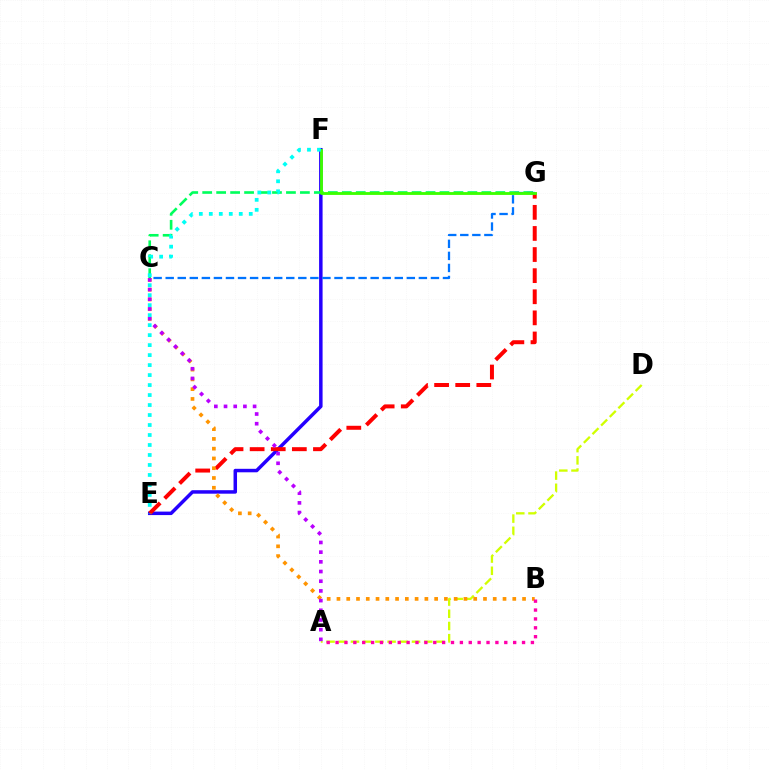{('A', 'D'): [{'color': '#d1ff00', 'line_style': 'dashed', 'thickness': 1.66}], ('E', 'F'): [{'color': '#2500ff', 'line_style': 'solid', 'thickness': 2.51}, {'color': '#00fff6', 'line_style': 'dotted', 'thickness': 2.71}], ('E', 'G'): [{'color': '#ff0000', 'line_style': 'dashed', 'thickness': 2.87}], ('B', 'C'): [{'color': '#ff9400', 'line_style': 'dotted', 'thickness': 2.65}], ('A', 'B'): [{'color': '#ff00ac', 'line_style': 'dotted', 'thickness': 2.41}], ('A', 'C'): [{'color': '#b900ff', 'line_style': 'dotted', 'thickness': 2.63}], ('C', 'G'): [{'color': '#00ff5c', 'line_style': 'dashed', 'thickness': 1.9}, {'color': '#0074ff', 'line_style': 'dashed', 'thickness': 1.64}], ('F', 'G'): [{'color': '#3dff00', 'line_style': 'solid', 'thickness': 2.05}]}